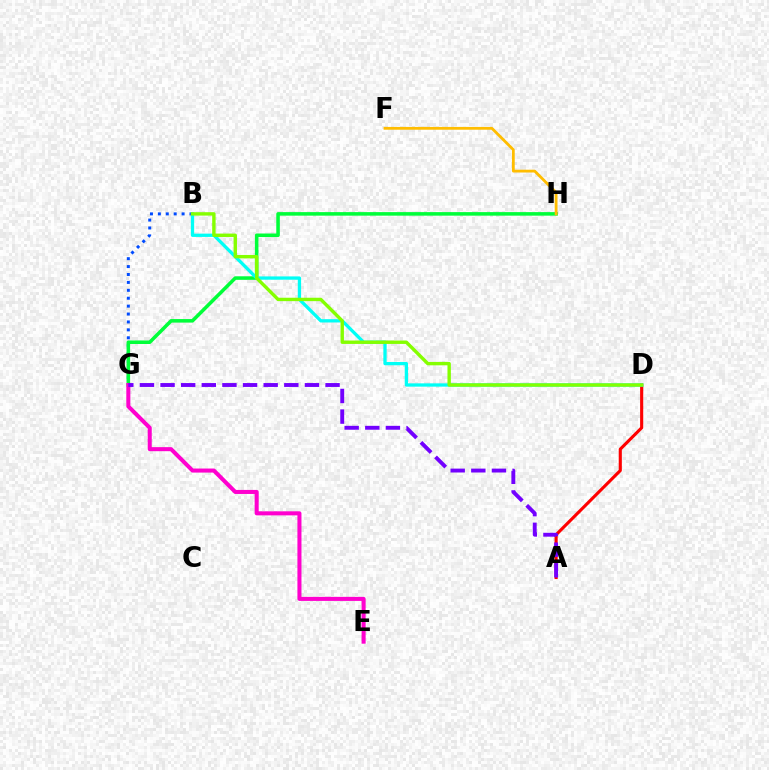{('A', 'D'): [{'color': '#ff0000', 'line_style': 'solid', 'thickness': 2.24}], ('B', 'G'): [{'color': '#004bff', 'line_style': 'dotted', 'thickness': 2.15}], ('G', 'H'): [{'color': '#00ff39', 'line_style': 'solid', 'thickness': 2.55}], ('E', 'G'): [{'color': '#ff00cf', 'line_style': 'solid', 'thickness': 2.91}], ('B', 'D'): [{'color': '#00fff6', 'line_style': 'solid', 'thickness': 2.37}, {'color': '#84ff00', 'line_style': 'solid', 'thickness': 2.45}], ('F', 'H'): [{'color': '#ffbd00', 'line_style': 'solid', 'thickness': 2.01}], ('A', 'G'): [{'color': '#7200ff', 'line_style': 'dashed', 'thickness': 2.8}]}